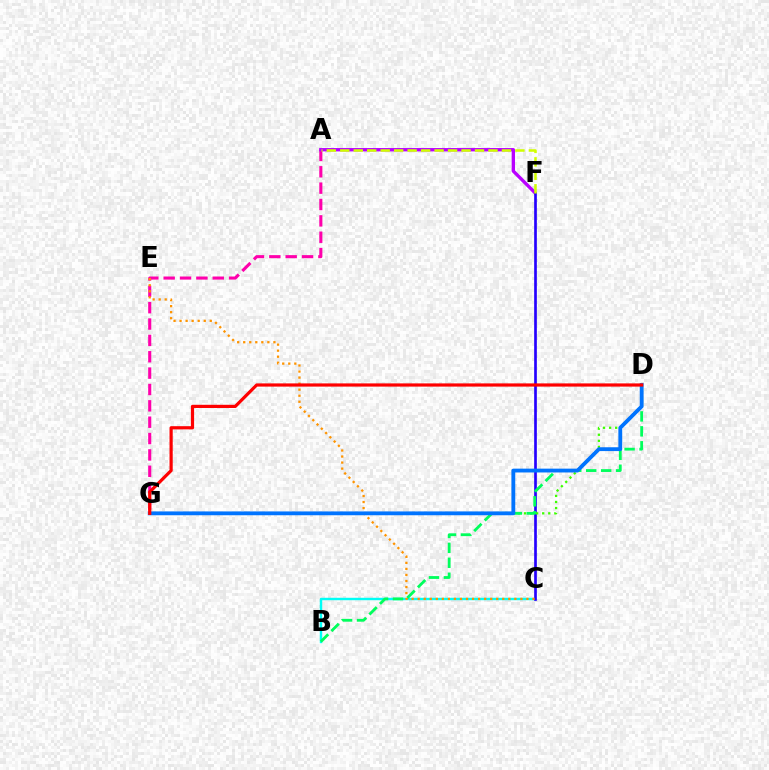{('A', 'G'): [{'color': '#ff00ac', 'line_style': 'dashed', 'thickness': 2.22}], ('A', 'F'): [{'color': '#b900ff', 'line_style': 'solid', 'thickness': 2.41}, {'color': '#d1ff00', 'line_style': 'dashed', 'thickness': 1.83}], ('B', 'C'): [{'color': '#00fff6', 'line_style': 'solid', 'thickness': 1.75}], ('C', 'F'): [{'color': '#2500ff', 'line_style': 'solid', 'thickness': 1.93}], ('C', 'E'): [{'color': '#ff9400', 'line_style': 'dotted', 'thickness': 1.64}], ('D', 'G'): [{'color': '#3dff00', 'line_style': 'dotted', 'thickness': 1.65}, {'color': '#0074ff', 'line_style': 'solid', 'thickness': 2.75}, {'color': '#ff0000', 'line_style': 'solid', 'thickness': 2.3}], ('B', 'D'): [{'color': '#00ff5c', 'line_style': 'dashed', 'thickness': 2.03}]}